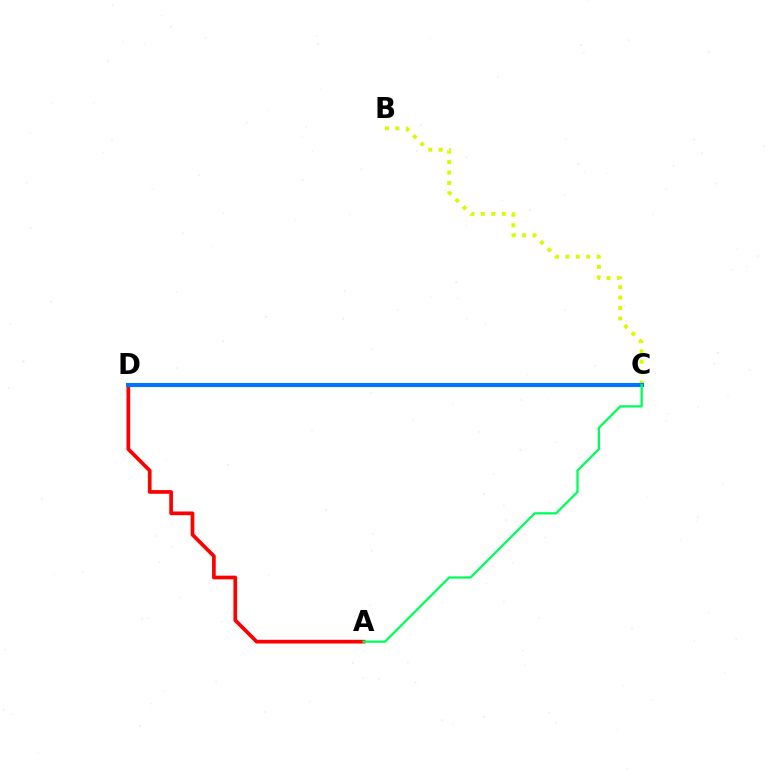{('B', 'C'): [{'color': '#d1ff00', 'line_style': 'dotted', 'thickness': 2.83}], ('C', 'D'): [{'color': '#b900ff', 'line_style': 'dotted', 'thickness': 2.62}, {'color': '#0074ff', 'line_style': 'solid', 'thickness': 2.96}], ('A', 'D'): [{'color': '#ff0000', 'line_style': 'solid', 'thickness': 2.66}], ('A', 'C'): [{'color': '#00ff5c', 'line_style': 'solid', 'thickness': 1.64}]}